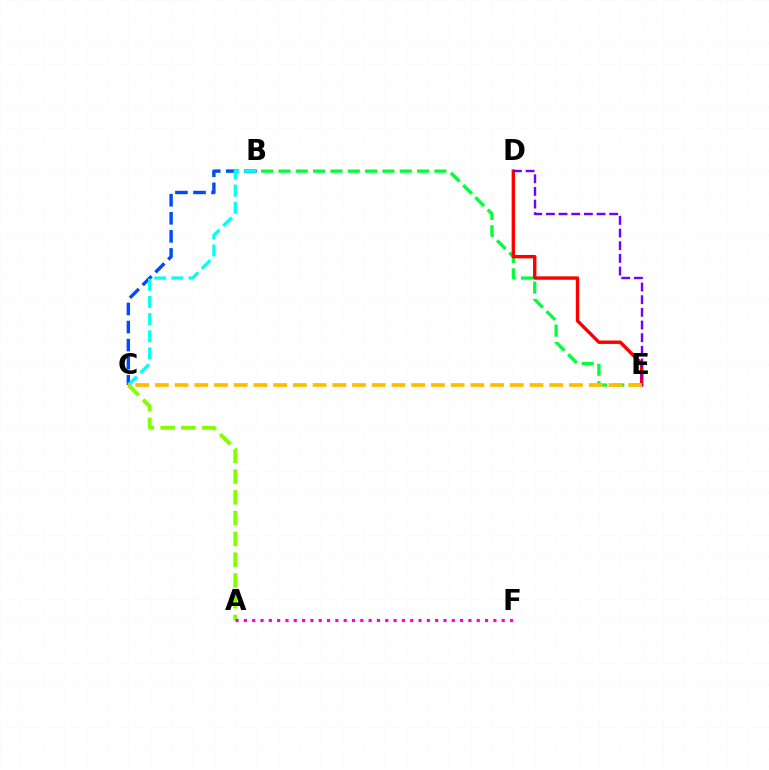{('B', 'C'): [{'color': '#004bff', 'line_style': 'dashed', 'thickness': 2.45}, {'color': '#00fff6', 'line_style': 'dashed', 'thickness': 2.33}], ('A', 'C'): [{'color': '#84ff00', 'line_style': 'dashed', 'thickness': 2.82}], ('B', 'E'): [{'color': '#00ff39', 'line_style': 'dashed', 'thickness': 2.35}], ('D', 'E'): [{'color': '#ff0000', 'line_style': 'solid', 'thickness': 2.46}, {'color': '#7200ff', 'line_style': 'dashed', 'thickness': 1.72}], ('A', 'F'): [{'color': '#ff00cf', 'line_style': 'dotted', 'thickness': 2.26}], ('C', 'E'): [{'color': '#ffbd00', 'line_style': 'dashed', 'thickness': 2.68}]}